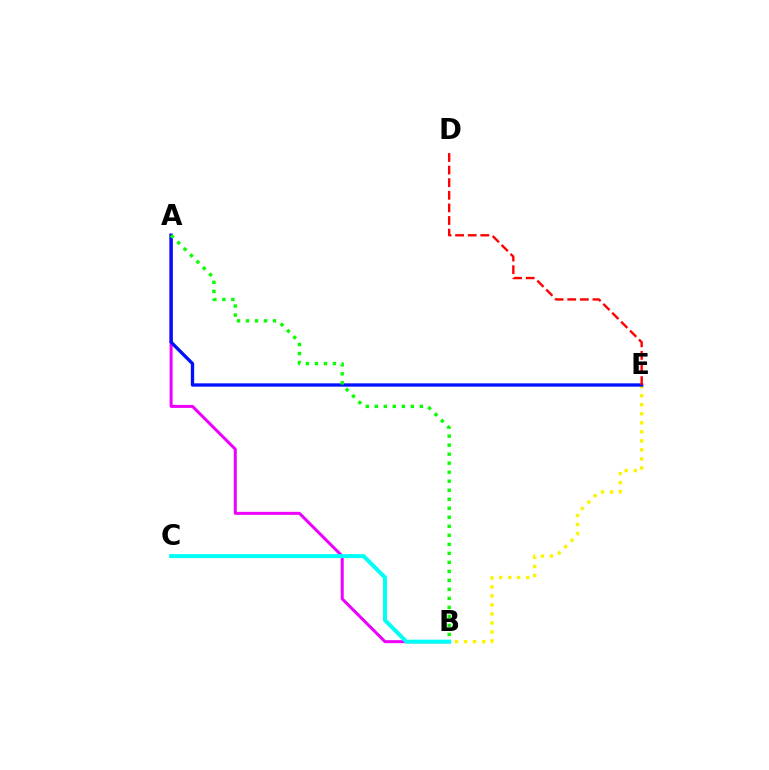{('B', 'E'): [{'color': '#fcf500', 'line_style': 'dotted', 'thickness': 2.45}], ('A', 'B'): [{'color': '#ee00ff', 'line_style': 'solid', 'thickness': 2.17}, {'color': '#08ff00', 'line_style': 'dotted', 'thickness': 2.45}], ('A', 'E'): [{'color': '#0010ff', 'line_style': 'solid', 'thickness': 2.39}], ('D', 'E'): [{'color': '#ff0000', 'line_style': 'dashed', 'thickness': 1.71}], ('B', 'C'): [{'color': '#00fff6', 'line_style': 'solid', 'thickness': 2.87}]}